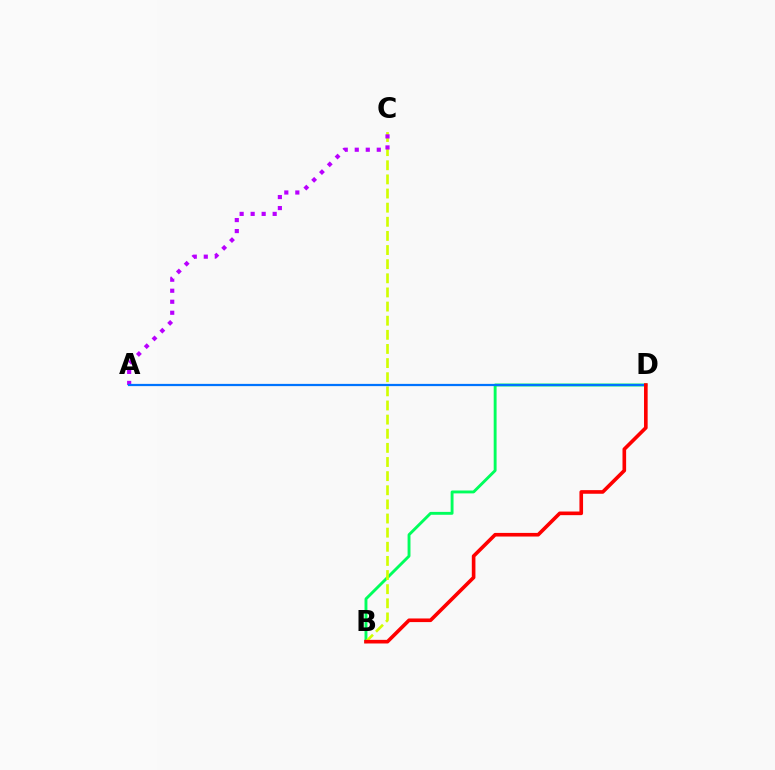{('B', 'D'): [{'color': '#00ff5c', 'line_style': 'solid', 'thickness': 2.08}, {'color': '#ff0000', 'line_style': 'solid', 'thickness': 2.61}], ('B', 'C'): [{'color': '#d1ff00', 'line_style': 'dashed', 'thickness': 1.92}], ('A', 'C'): [{'color': '#b900ff', 'line_style': 'dotted', 'thickness': 2.99}], ('A', 'D'): [{'color': '#0074ff', 'line_style': 'solid', 'thickness': 1.61}]}